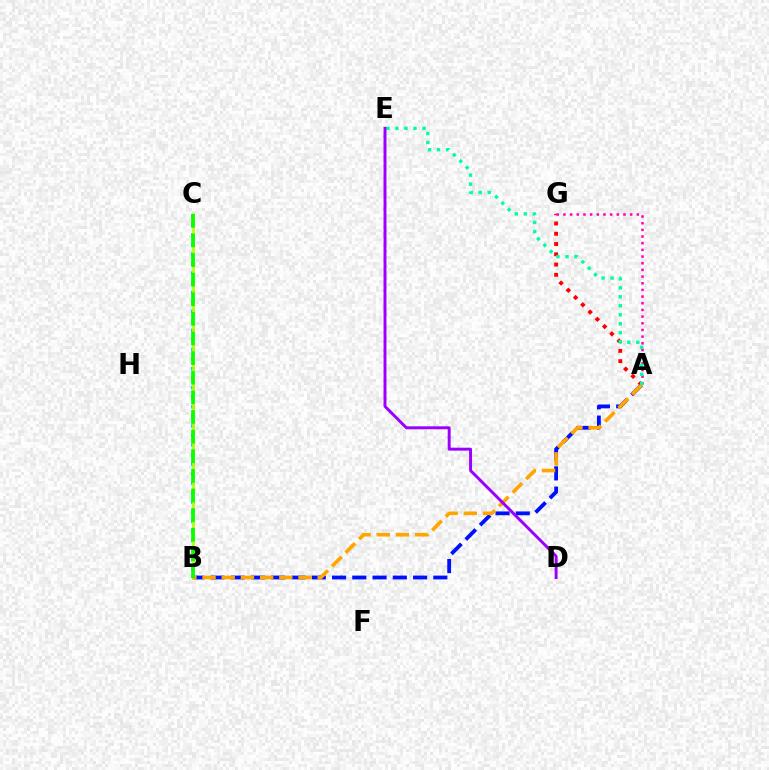{('A', 'G'): [{'color': '#ff0000', 'line_style': 'dotted', 'thickness': 2.79}, {'color': '#ff00bd', 'line_style': 'dotted', 'thickness': 1.81}], ('B', 'C'): [{'color': '#00b5ff', 'line_style': 'dotted', 'thickness': 2.6}, {'color': '#b3ff00', 'line_style': 'solid', 'thickness': 1.92}, {'color': '#08ff00', 'line_style': 'dashed', 'thickness': 2.66}], ('A', 'B'): [{'color': '#0010ff', 'line_style': 'dashed', 'thickness': 2.75}, {'color': '#ffa500', 'line_style': 'dashed', 'thickness': 2.61}], ('A', 'E'): [{'color': '#00ff9d', 'line_style': 'dotted', 'thickness': 2.44}], ('D', 'E'): [{'color': '#9b00ff', 'line_style': 'solid', 'thickness': 2.12}]}